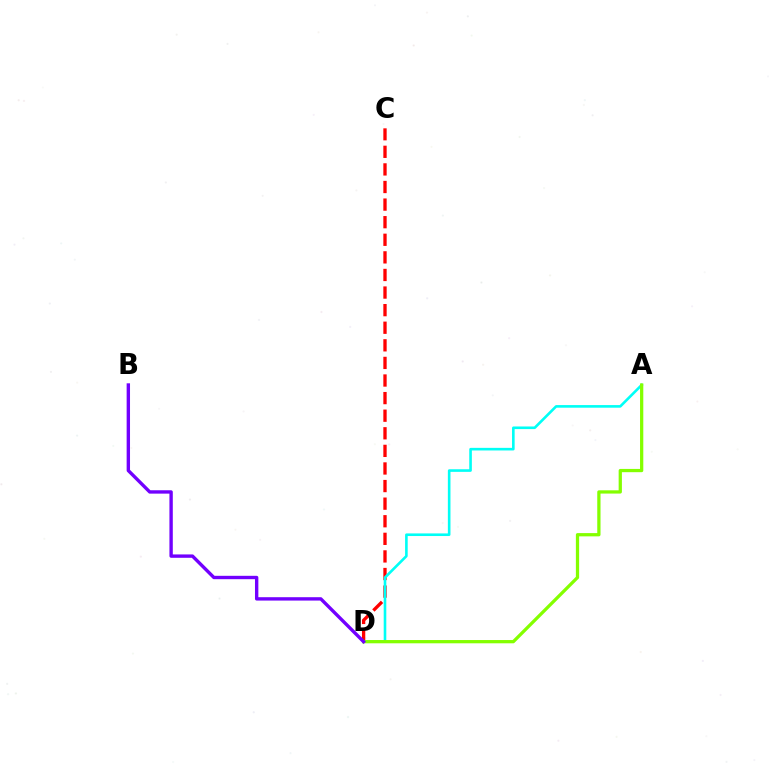{('C', 'D'): [{'color': '#ff0000', 'line_style': 'dashed', 'thickness': 2.39}], ('A', 'D'): [{'color': '#00fff6', 'line_style': 'solid', 'thickness': 1.88}, {'color': '#84ff00', 'line_style': 'solid', 'thickness': 2.35}], ('B', 'D'): [{'color': '#7200ff', 'line_style': 'solid', 'thickness': 2.43}]}